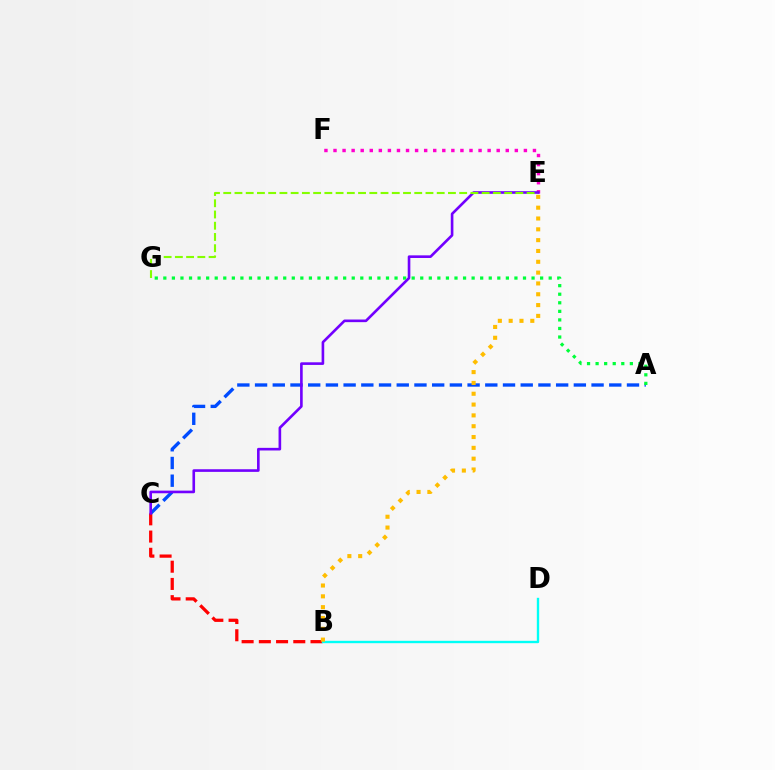{('B', 'C'): [{'color': '#ff0000', 'line_style': 'dashed', 'thickness': 2.34}], ('A', 'C'): [{'color': '#004bff', 'line_style': 'dashed', 'thickness': 2.41}], ('E', 'F'): [{'color': '#ff00cf', 'line_style': 'dotted', 'thickness': 2.46}], ('A', 'G'): [{'color': '#00ff39', 'line_style': 'dotted', 'thickness': 2.33}], ('C', 'E'): [{'color': '#7200ff', 'line_style': 'solid', 'thickness': 1.89}], ('E', 'G'): [{'color': '#84ff00', 'line_style': 'dashed', 'thickness': 1.53}], ('B', 'D'): [{'color': '#00fff6', 'line_style': 'solid', 'thickness': 1.71}], ('B', 'E'): [{'color': '#ffbd00', 'line_style': 'dotted', 'thickness': 2.94}]}